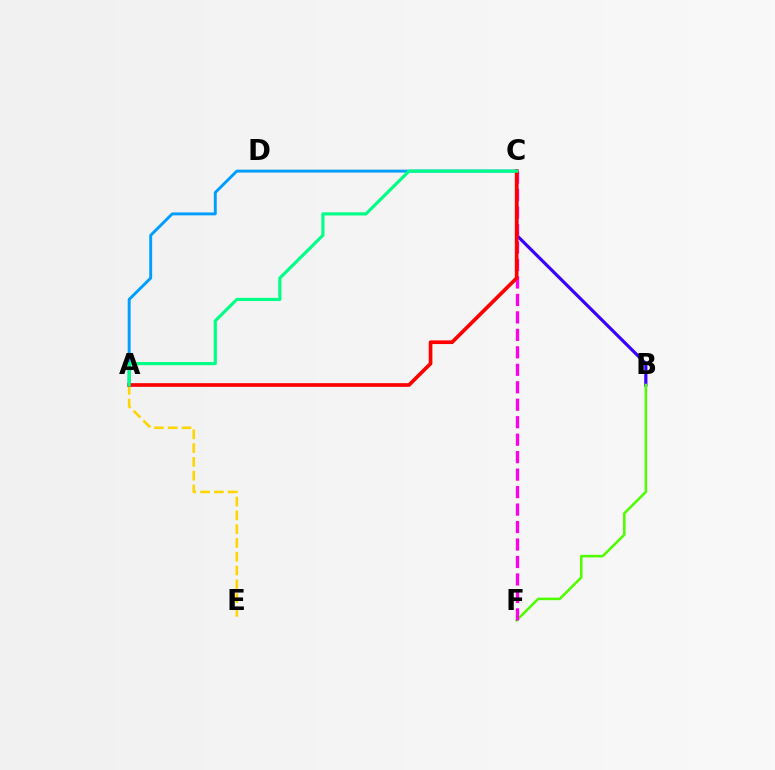{('B', 'C'): [{'color': '#3700ff', 'line_style': 'solid', 'thickness': 2.3}], ('B', 'F'): [{'color': '#4fff00', 'line_style': 'solid', 'thickness': 1.84}], ('C', 'F'): [{'color': '#ff00ed', 'line_style': 'dashed', 'thickness': 2.37}], ('A', 'E'): [{'color': '#ffd500', 'line_style': 'dashed', 'thickness': 1.87}], ('A', 'C'): [{'color': '#009eff', 'line_style': 'solid', 'thickness': 2.11}, {'color': '#ff0000', 'line_style': 'solid', 'thickness': 2.64}, {'color': '#00ff86', 'line_style': 'solid', 'thickness': 2.27}]}